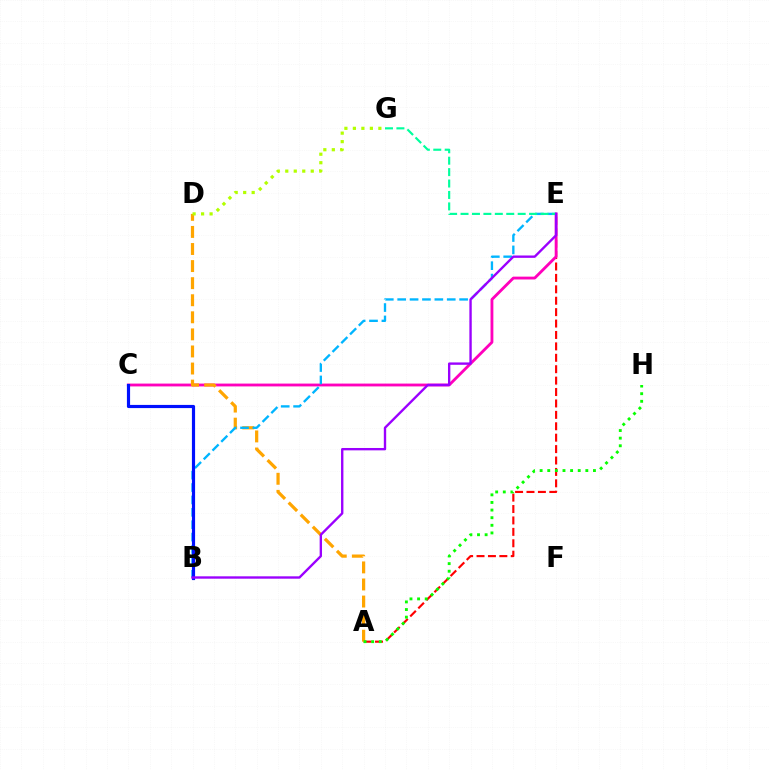{('A', 'E'): [{'color': '#ff0000', 'line_style': 'dashed', 'thickness': 1.55}], ('C', 'E'): [{'color': '#ff00bd', 'line_style': 'solid', 'thickness': 2.04}], ('A', 'D'): [{'color': '#ffa500', 'line_style': 'dashed', 'thickness': 2.32}], ('B', 'E'): [{'color': '#00b5ff', 'line_style': 'dashed', 'thickness': 1.68}, {'color': '#9b00ff', 'line_style': 'solid', 'thickness': 1.7}], ('B', 'C'): [{'color': '#0010ff', 'line_style': 'solid', 'thickness': 2.28}], ('E', 'G'): [{'color': '#00ff9d', 'line_style': 'dashed', 'thickness': 1.55}], ('A', 'H'): [{'color': '#08ff00', 'line_style': 'dotted', 'thickness': 2.07}], ('D', 'G'): [{'color': '#b3ff00', 'line_style': 'dotted', 'thickness': 2.31}]}